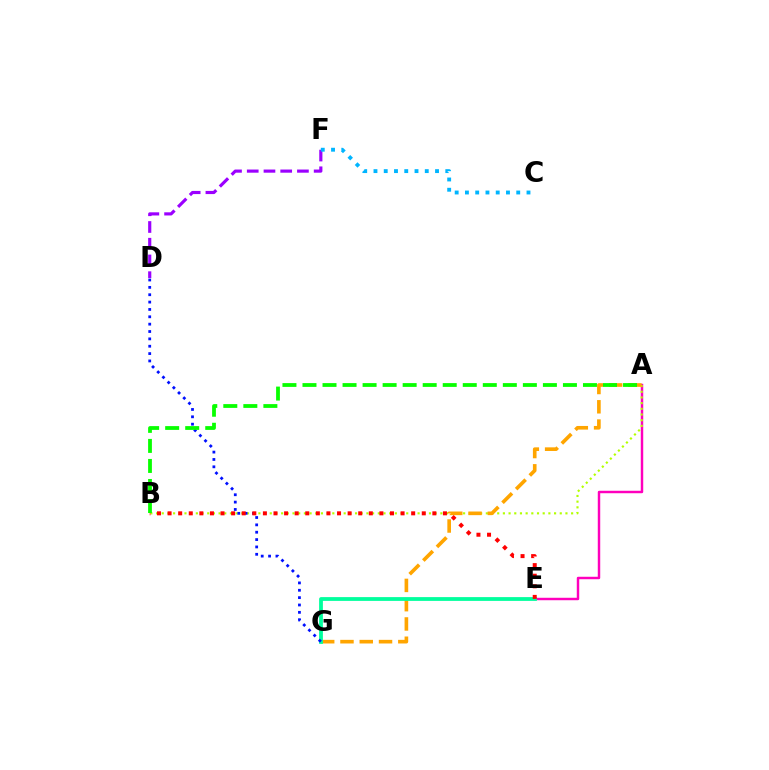{('A', 'E'): [{'color': '#ff00bd', 'line_style': 'solid', 'thickness': 1.77}], ('A', 'B'): [{'color': '#b3ff00', 'line_style': 'dotted', 'thickness': 1.54}, {'color': '#08ff00', 'line_style': 'dashed', 'thickness': 2.72}], ('D', 'F'): [{'color': '#9b00ff', 'line_style': 'dashed', 'thickness': 2.27}], ('A', 'G'): [{'color': '#ffa500', 'line_style': 'dashed', 'thickness': 2.62}], ('E', 'G'): [{'color': '#00ff9d', 'line_style': 'solid', 'thickness': 2.72}], ('C', 'F'): [{'color': '#00b5ff', 'line_style': 'dotted', 'thickness': 2.79}], ('D', 'G'): [{'color': '#0010ff', 'line_style': 'dotted', 'thickness': 2.0}], ('B', 'E'): [{'color': '#ff0000', 'line_style': 'dotted', 'thickness': 2.88}]}